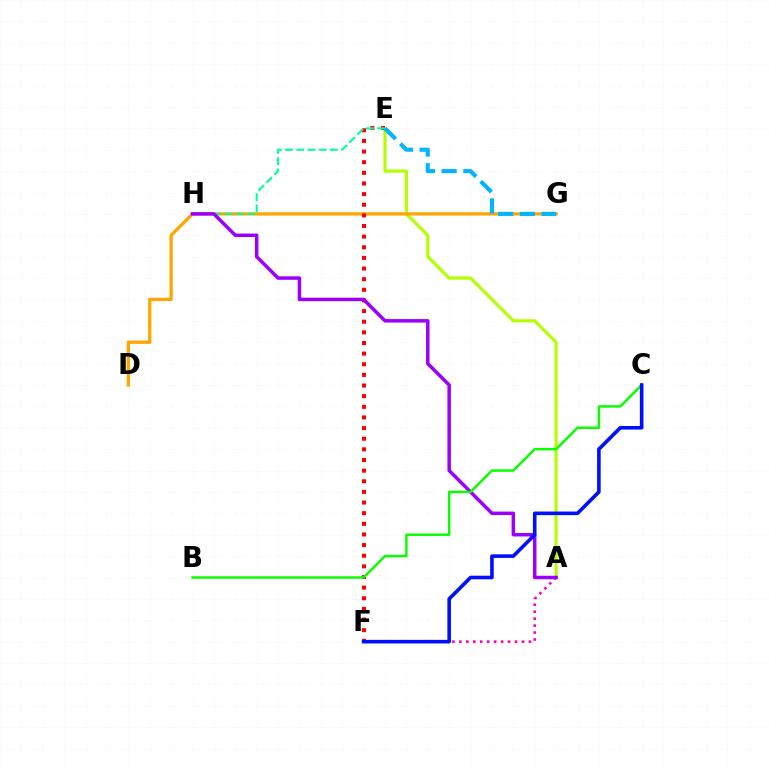{('A', 'F'): [{'color': '#ff00bd', 'line_style': 'dotted', 'thickness': 1.89}], ('A', 'E'): [{'color': '#b3ff00', 'line_style': 'solid', 'thickness': 2.28}], ('D', 'G'): [{'color': '#ffa500', 'line_style': 'solid', 'thickness': 2.36}], ('E', 'F'): [{'color': '#ff0000', 'line_style': 'dotted', 'thickness': 2.89}], ('E', 'H'): [{'color': '#00ff9d', 'line_style': 'dashed', 'thickness': 1.52}], ('E', 'G'): [{'color': '#00b5ff', 'line_style': 'dashed', 'thickness': 2.95}], ('A', 'H'): [{'color': '#9b00ff', 'line_style': 'solid', 'thickness': 2.51}], ('B', 'C'): [{'color': '#08ff00', 'line_style': 'solid', 'thickness': 1.77}], ('C', 'F'): [{'color': '#0010ff', 'line_style': 'solid', 'thickness': 2.59}]}